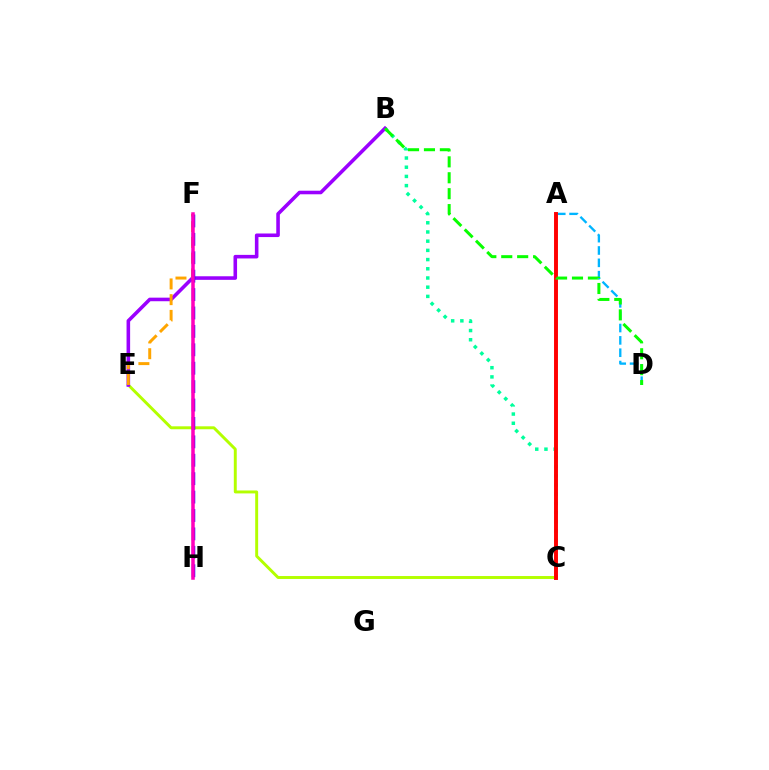{('B', 'C'): [{'color': '#00ff9d', 'line_style': 'dotted', 'thickness': 2.5}], ('C', 'E'): [{'color': '#b3ff00', 'line_style': 'solid', 'thickness': 2.11}], ('B', 'E'): [{'color': '#9b00ff', 'line_style': 'solid', 'thickness': 2.57}], ('A', 'D'): [{'color': '#00b5ff', 'line_style': 'dashed', 'thickness': 1.68}], ('E', 'F'): [{'color': '#ffa500', 'line_style': 'dashed', 'thickness': 2.14}], ('A', 'C'): [{'color': '#ff0000', 'line_style': 'solid', 'thickness': 2.82}], ('F', 'H'): [{'color': '#0010ff', 'line_style': 'dashed', 'thickness': 2.5}, {'color': '#ff00bd', 'line_style': 'solid', 'thickness': 2.52}], ('B', 'D'): [{'color': '#08ff00', 'line_style': 'dashed', 'thickness': 2.16}]}